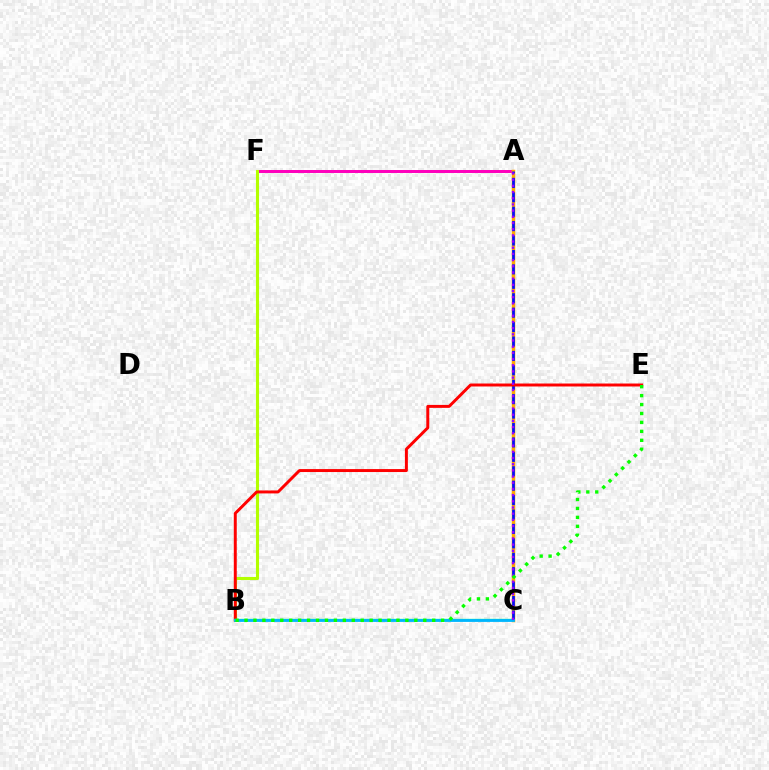{('A', 'F'): [{'color': '#ff00bd', 'line_style': 'solid', 'thickness': 2.14}], ('A', 'C'): [{'color': '#ffa500', 'line_style': 'solid', 'thickness': 2.51}, {'color': '#0010ff', 'line_style': 'dashed', 'thickness': 1.96}, {'color': '#9b00ff', 'line_style': 'dotted', 'thickness': 1.68}], ('B', 'F'): [{'color': '#b3ff00', 'line_style': 'solid', 'thickness': 2.23}], ('B', 'E'): [{'color': '#ff0000', 'line_style': 'solid', 'thickness': 2.13}, {'color': '#08ff00', 'line_style': 'dotted', 'thickness': 2.43}], ('B', 'C'): [{'color': '#00ff9d', 'line_style': 'solid', 'thickness': 1.69}, {'color': '#00b5ff', 'line_style': 'solid', 'thickness': 2.01}]}